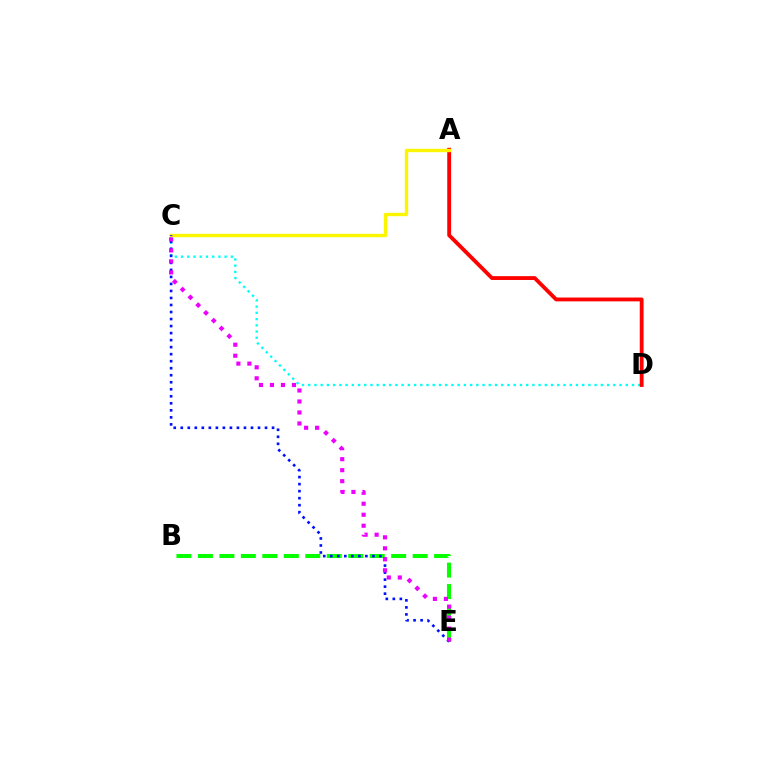{('C', 'D'): [{'color': '#00fff6', 'line_style': 'dotted', 'thickness': 1.69}], ('A', 'D'): [{'color': '#ff0000', 'line_style': 'solid', 'thickness': 2.76}], ('A', 'C'): [{'color': '#fcf500', 'line_style': 'solid', 'thickness': 2.44}], ('B', 'E'): [{'color': '#08ff00', 'line_style': 'dashed', 'thickness': 2.92}], ('C', 'E'): [{'color': '#0010ff', 'line_style': 'dotted', 'thickness': 1.91}, {'color': '#ee00ff', 'line_style': 'dotted', 'thickness': 2.99}]}